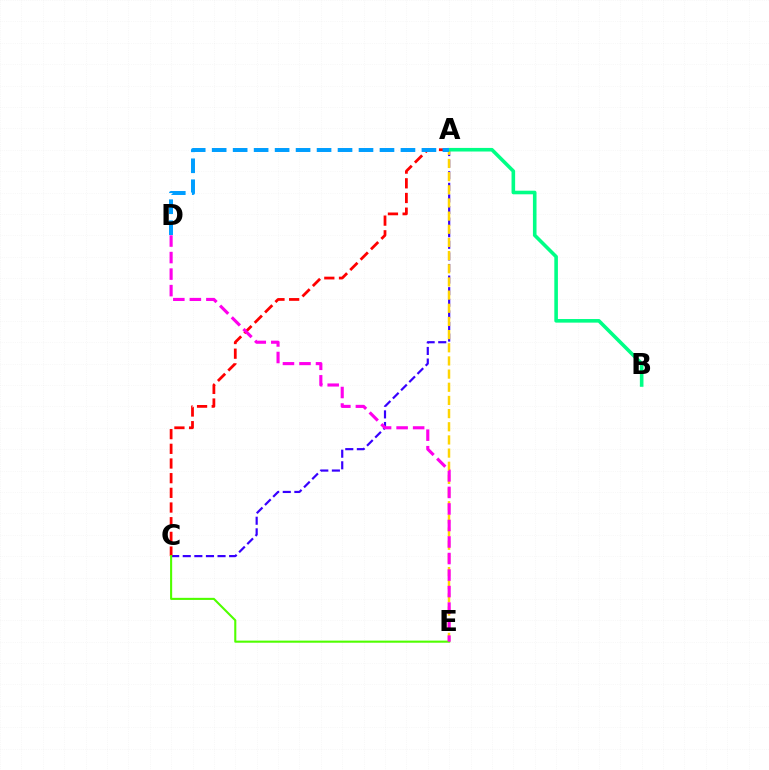{('A', 'C'): [{'color': '#3700ff', 'line_style': 'dashed', 'thickness': 1.58}, {'color': '#ff0000', 'line_style': 'dashed', 'thickness': 1.99}], ('A', 'E'): [{'color': '#ffd500', 'line_style': 'dashed', 'thickness': 1.79}], ('C', 'E'): [{'color': '#4fff00', 'line_style': 'solid', 'thickness': 1.51}], ('A', 'B'): [{'color': '#00ff86', 'line_style': 'solid', 'thickness': 2.59}], ('A', 'D'): [{'color': '#009eff', 'line_style': 'dashed', 'thickness': 2.85}], ('D', 'E'): [{'color': '#ff00ed', 'line_style': 'dashed', 'thickness': 2.25}]}